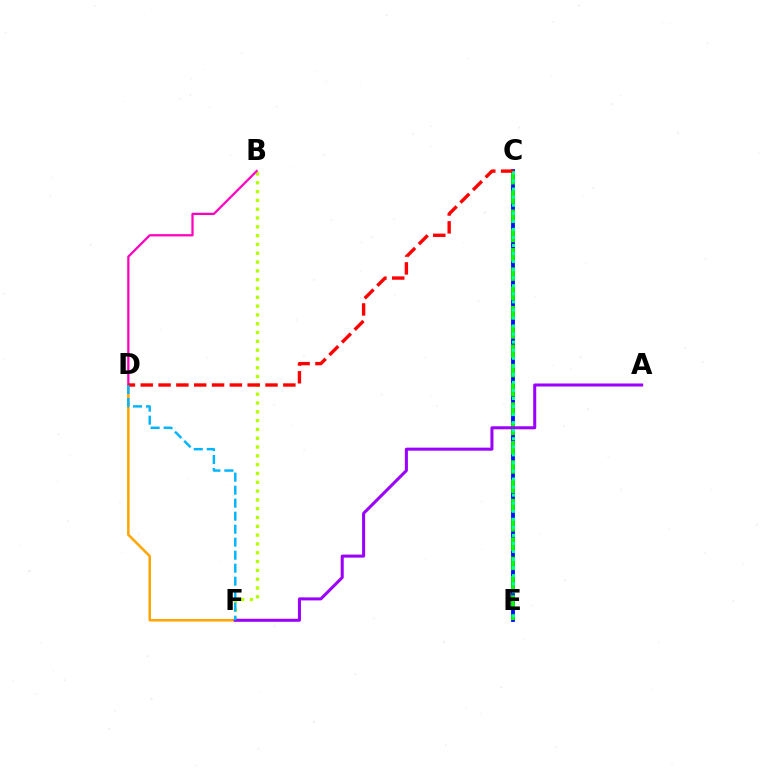{('C', 'E'): [{'color': '#0010ff', 'line_style': 'solid', 'thickness': 2.75}, {'color': '#08ff00', 'line_style': 'dashed', 'thickness': 2.62}, {'color': '#00ff9d', 'line_style': 'dotted', 'thickness': 2.19}], ('B', 'F'): [{'color': '#b3ff00', 'line_style': 'dotted', 'thickness': 2.39}], ('D', 'F'): [{'color': '#ffa500', 'line_style': 'solid', 'thickness': 1.82}, {'color': '#00b5ff', 'line_style': 'dashed', 'thickness': 1.77}], ('B', 'D'): [{'color': '#ff00bd', 'line_style': 'solid', 'thickness': 1.62}], ('C', 'D'): [{'color': '#ff0000', 'line_style': 'dashed', 'thickness': 2.42}], ('A', 'F'): [{'color': '#9b00ff', 'line_style': 'solid', 'thickness': 2.18}]}